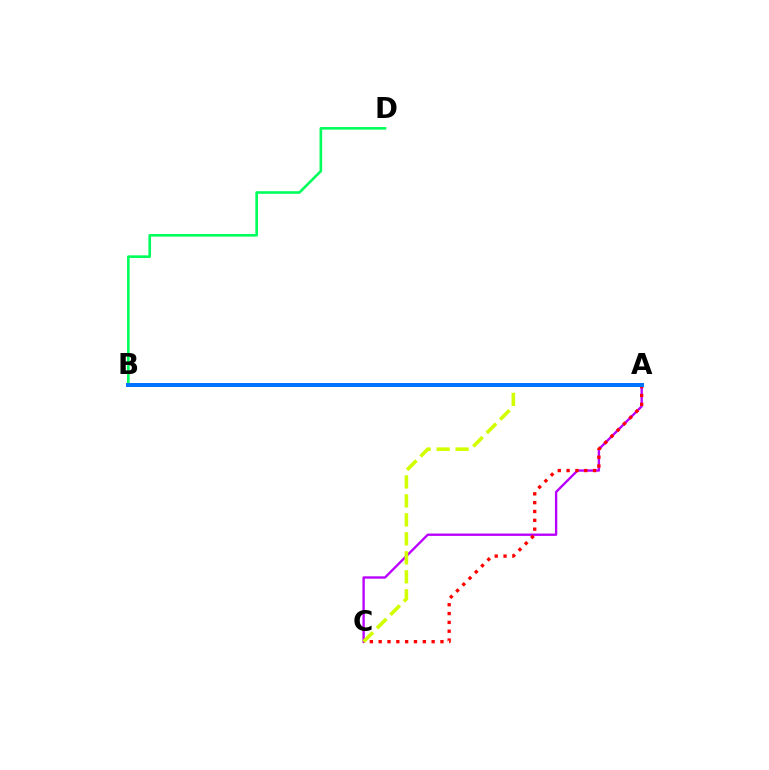{('A', 'C'): [{'color': '#b900ff', 'line_style': 'solid', 'thickness': 1.69}, {'color': '#ff0000', 'line_style': 'dotted', 'thickness': 2.4}, {'color': '#d1ff00', 'line_style': 'dashed', 'thickness': 2.58}], ('B', 'D'): [{'color': '#00ff5c', 'line_style': 'solid', 'thickness': 1.89}], ('A', 'B'): [{'color': '#0074ff', 'line_style': 'solid', 'thickness': 2.88}]}